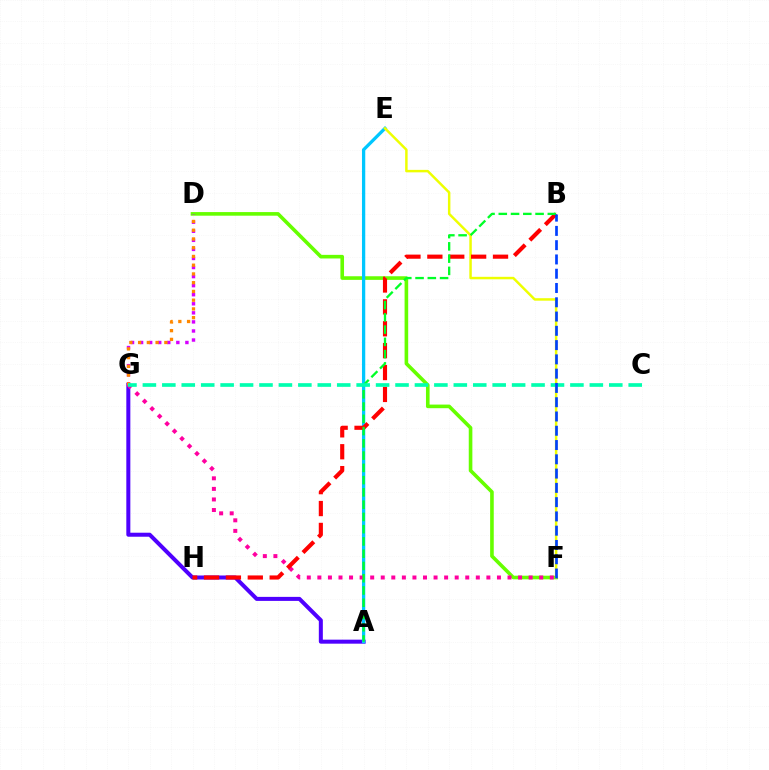{('A', 'G'): [{'color': '#4f00ff', 'line_style': 'solid', 'thickness': 2.89}], ('D', 'F'): [{'color': '#66ff00', 'line_style': 'solid', 'thickness': 2.6}], ('D', 'G'): [{'color': '#d600ff', 'line_style': 'dotted', 'thickness': 2.46}, {'color': '#ff8800', 'line_style': 'dotted', 'thickness': 2.38}], ('A', 'E'): [{'color': '#00c7ff', 'line_style': 'solid', 'thickness': 2.36}], ('E', 'F'): [{'color': '#eeff00', 'line_style': 'solid', 'thickness': 1.78}], ('F', 'G'): [{'color': '#ff00a0', 'line_style': 'dotted', 'thickness': 2.87}], ('B', 'H'): [{'color': '#ff0000', 'line_style': 'dashed', 'thickness': 2.97}], ('A', 'B'): [{'color': '#00ff27', 'line_style': 'dashed', 'thickness': 1.67}], ('C', 'G'): [{'color': '#00ffaf', 'line_style': 'dashed', 'thickness': 2.64}], ('B', 'F'): [{'color': '#003fff', 'line_style': 'dashed', 'thickness': 1.94}]}